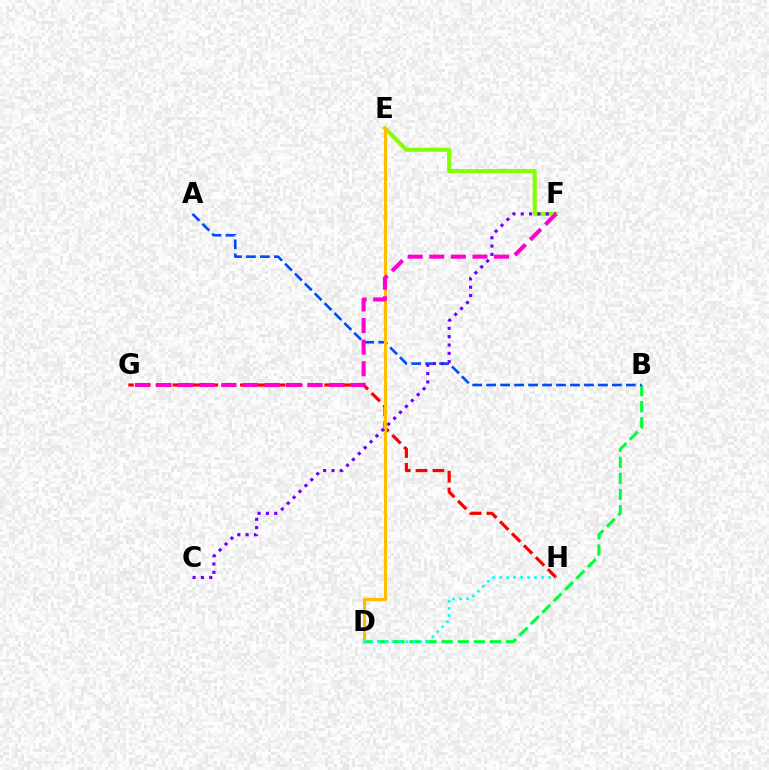{('E', 'F'): [{'color': '#84ff00', 'line_style': 'solid', 'thickness': 2.94}], ('G', 'H'): [{'color': '#ff0000', 'line_style': 'dashed', 'thickness': 2.29}], ('B', 'D'): [{'color': '#00ff39', 'line_style': 'dashed', 'thickness': 2.19}], ('A', 'B'): [{'color': '#004bff', 'line_style': 'dashed', 'thickness': 1.9}], ('D', 'E'): [{'color': '#ffbd00', 'line_style': 'solid', 'thickness': 2.21}], ('C', 'F'): [{'color': '#7200ff', 'line_style': 'dotted', 'thickness': 2.26}], ('D', 'H'): [{'color': '#00fff6', 'line_style': 'dotted', 'thickness': 1.9}], ('F', 'G'): [{'color': '#ff00cf', 'line_style': 'dashed', 'thickness': 2.93}]}